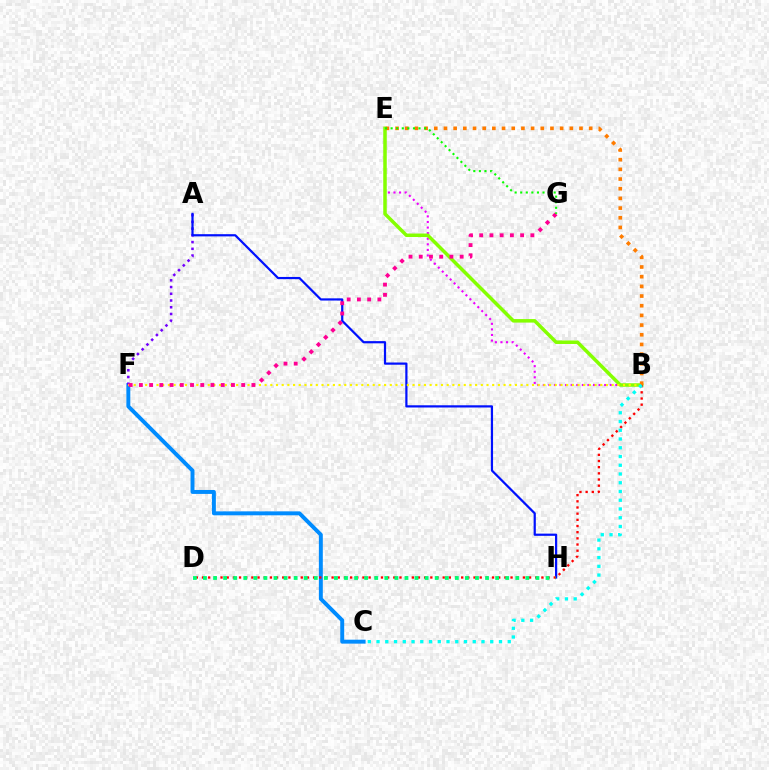{('B', 'E'): [{'color': '#ee00ff', 'line_style': 'dotted', 'thickness': 1.52}, {'color': '#84ff00', 'line_style': 'solid', 'thickness': 2.53}, {'color': '#ff7c00', 'line_style': 'dotted', 'thickness': 2.63}], ('C', 'F'): [{'color': '#008cff', 'line_style': 'solid', 'thickness': 2.84}], ('A', 'F'): [{'color': '#7200ff', 'line_style': 'dotted', 'thickness': 1.83}], ('A', 'H'): [{'color': '#0010ff', 'line_style': 'solid', 'thickness': 1.59}], ('B', 'F'): [{'color': '#fcf500', 'line_style': 'dotted', 'thickness': 1.55}], ('B', 'D'): [{'color': '#ff0000', 'line_style': 'dotted', 'thickness': 1.68}], ('F', 'G'): [{'color': '#ff0094', 'line_style': 'dotted', 'thickness': 2.78}], ('D', 'H'): [{'color': '#00ff74', 'line_style': 'dotted', 'thickness': 2.74}], ('B', 'C'): [{'color': '#00fff6', 'line_style': 'dotted', 'thickness': 2.38}], ('E', 'G'): [{'color': '#08ff00', 'line_style': 'dotted', 'thickness': 1.52}]}